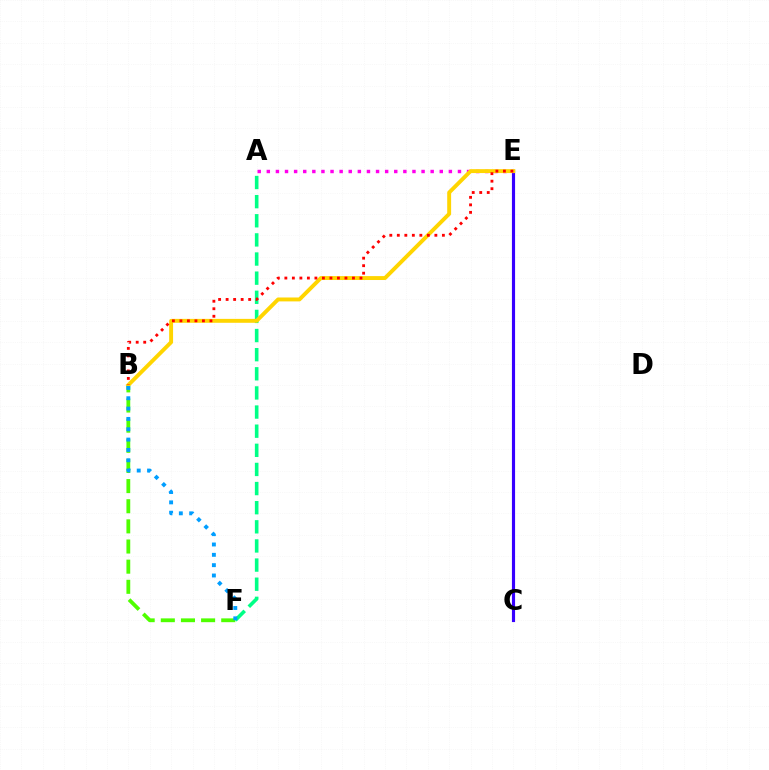{('B', 'F'): [{'color': '#4fff00', 'line_style': 'dashed', 'thickness': 2.74}, {'color': '#009eff', 'line_style': 'dotted', 'thickness': 2.81}], ('C', 'E'): [{'color': '#3700ff', 'line_style': 'solid', 'thickness': 2.27}], ('A', 'F'): [{'color': '#00ff86', 'line_style': 'dashed', 'thickness': 2.6}], ('A', 'E'): [{'color': '#ff00ed', 'line_style': 'dotted', 'thickness': 2.47}], ('B', 'E'): [{'color': '#ffd500', 'line_style': 'solid', 'thickness': 2.82}, {'color': '#ff0000', 'line_style': 'dotted', 'thickness': 2.04}]}